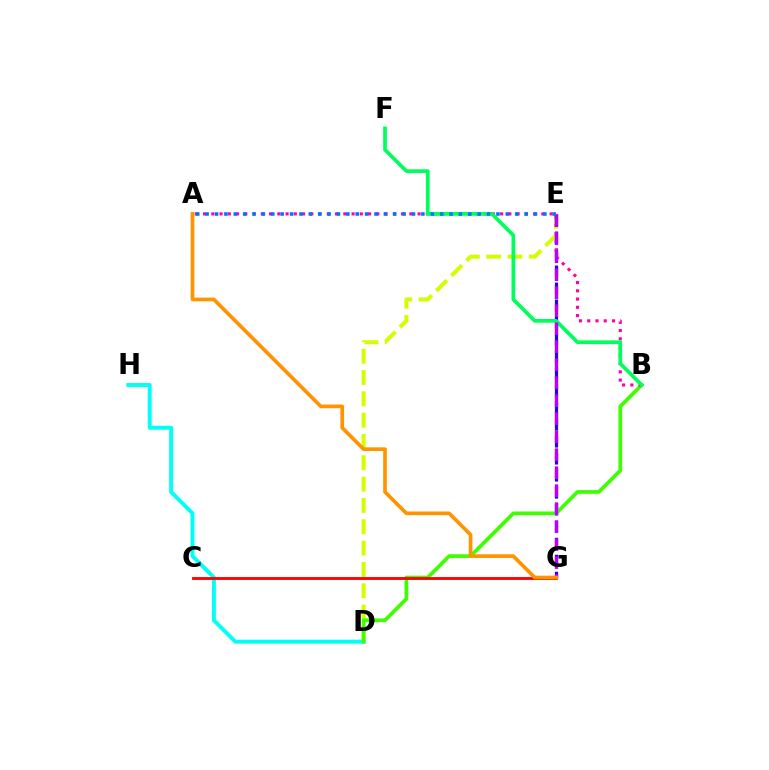{('D', 'E'): [{'color': '#d1ff00', 'line_style': 'dashed', 'thickness': 2.9}], ('D', 'H'): [{'color': '#00fff6', 'line_style': 'solid', 'thickness': 2.84}], ('E', 'G'): [{'color': '#2500ff', 'line_style': 'dashed', 'thickness': 2.31}, {'color': '#b900ff', 'line_style': 'dashed', 'thickness': 2.44}], ('B', 'D'): [{'color': '#3dff00', 'line_style': 'solid', 'thickness': 2.68}], ('A', 'B'): [{'color': '#ff00ac', 'line_style': 'dotted', 'thickness': 2.24}], ('C', 'G'): [{'color': '#ff0000', 'line_style': 'solid', 'thickness': 2.05}], ('B', 'F'): [{'color': '#00ff5c', 'line_style': 'solid', 'thickness': 2.67}], ('A', 'E'): [{'color': '#0074ff', 'line_style': 'dotted', 'thickness': 2.55}], ('A', 'G'): [{'color': '#ff9400', 'line_style': 'solid', 'thickness': 2.65}]}